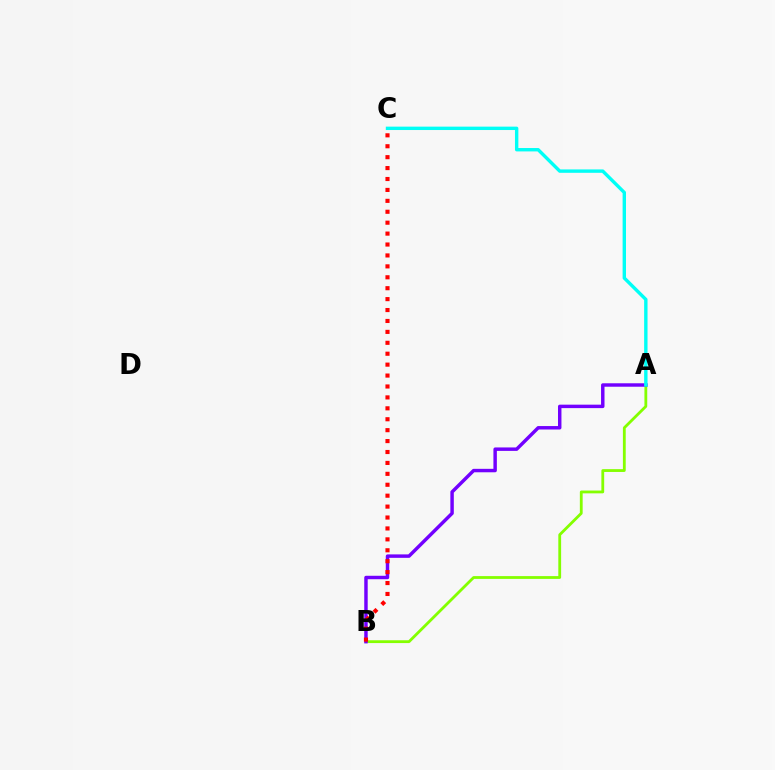{('A', 'B'): [{'color': '#84ff00', 'line_style': 'solid', 'thickness': 2.02}, {'color': '#7200ff', 'line_style': 'solid', 'thickness': 2.48}], ('A', 'C'): [{'color': '#00fff6', 'line_style': 'solid', 'thickness': 2.44}], ('B', 'C'): [{'color': '#ff0000', 'line_style': 'dotted', 'thickness': 2.97}]}